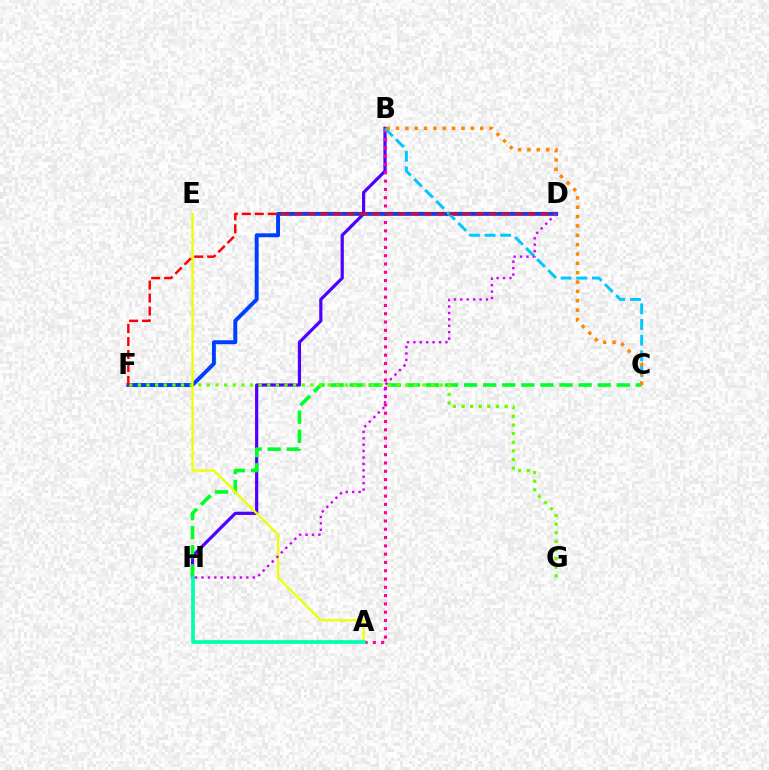{('B', 'H'): [{'color': '#4f00ff', 'line_style': 'solid', 'thickness': 2.31}], ('A', 'B'): [{'color': '#ff00a0', 'line_style': 'dotted', 'thickness': 2.25}], ('C', 'H'): [{'color': '#00ff27', 'line_style': 'dashed', 'thickness': 2.59}], ('D', 'F'): [{'color': '#003fff', 'line_style': 'solid', 'thickness': 2.82}, {'color': '#ff0000', 'line_style': 'dashed', 'thickness': 1.76}], ('B', 'C'): [{'color': '#00c7ff', 'line_style': 'dashed', 'thickness': 2.12}, {'color': '#ff8800', 'line_style': 'dotted', 'thickness': 2.54}], ('F', 'G'): [{'color': '#66ff00', 'line_style': 'dotted', 'thickness': 2.34}], ('A', 'E'): [{'color': '#eeff00', 'line_style': 'solid', 'thickness': 1.65}], ('A', 'H'): [{'color': '#00ffaf', 'line_style': 'solid', 'thickness': 2.66}], ('D', 'H'): [{'color': '#d600ff', 'line_style': 'dotted', 'thickness': 1.74}]}